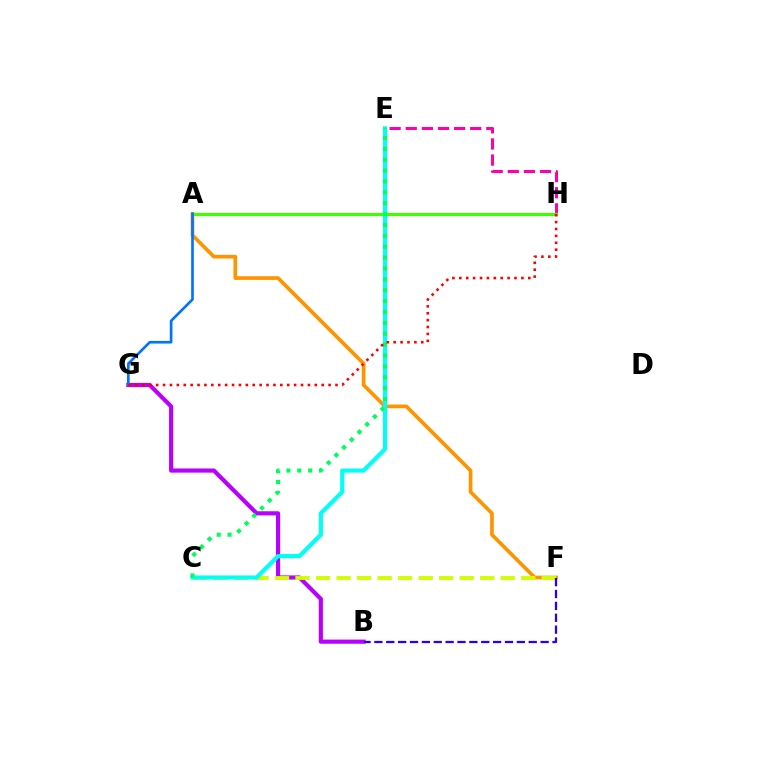{('A', 'F'): [{'color': '#ff9400', 'line_style': 'solid', 'thickness': 2.65}], ('E', 'H'): [{'color': '#ff00ac', 'line_style': 'dashed', 'thickness': 2.19}], ('B', 'G'): [{'color': '#b900ff', 'line_style': 'solid', 'thickness': 2.99}], ('C', 'F'): [{'color': '#d1ff00', 'line_style': 'dashed', 'thickness': 2.79}], ('A', 'H'): [{'color': '#3dff00', 'line_style': 'solid', 'thickness': 2.27}], ('C', 'E'): [{'color': '#00fff6', 'line_style': 'solid', 'thickness': 2.98}, {'color': '#00ff5c', 'line_style': 'dotted', 'thickness': 2.96}], ('A', 'G'): [{'color': '#0074ff', 'line_style': 'solid', 'thickness': 1.92}], ('B', 'F'): [{'color': '#2500ff', 'line_style': 'dashed', 'thickness': 1.61}], ('G', 'H'): [{'color': '#ff0000', 'line_style': 'dotted', 'thickness': 1.87}]}